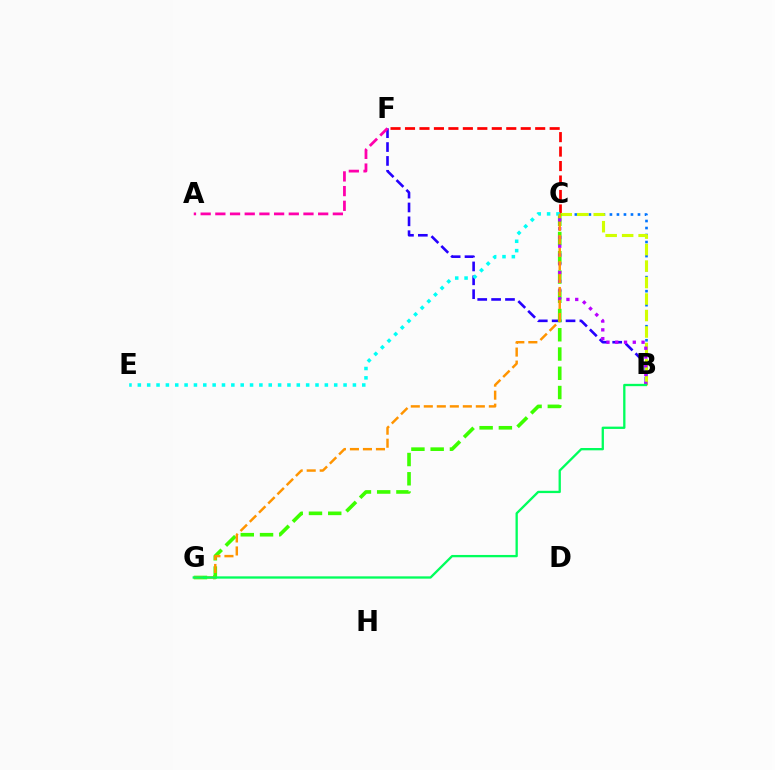{('B', 'F'): [{'color': '#2500ff', 'line_style': 'dashed', 'thickness': 1.88}], ('C', 'F'): [{'color': '#ff0000', 'line_style': 'dashed', 'thickness': 1.97}], ('B', 'C'): [{'color': '#0074ff', 'line_style': 'dotted', 'thickness': 1.91}, {'color': '#d1ff00', 'line_style': 'dashed', 'thickness': 2.24}, {'color': '#b900ff', 'line_style': 'dotted', 'thickness': 2.38}], ('C', 'G'): [{'color': '#3dff00', 'line_style': 'dashed', 'thickness': 2.62}, {'color': '#ff9400', 'line_style': 'dashed', 'thickness': 1.77}], ('C', 'E'): [{'color': '#00fff6', 'line_style': 'dotted', 'thickness': 2.54}], ('A', 'F'): [{'color': '#ff00ac', 'line_style': 'dashed', 'thickness': 2.0}], ('B', 'G'): [{'color': '#00ff5c', 'line_style': 'solid', 'thickness': 1.66}]}